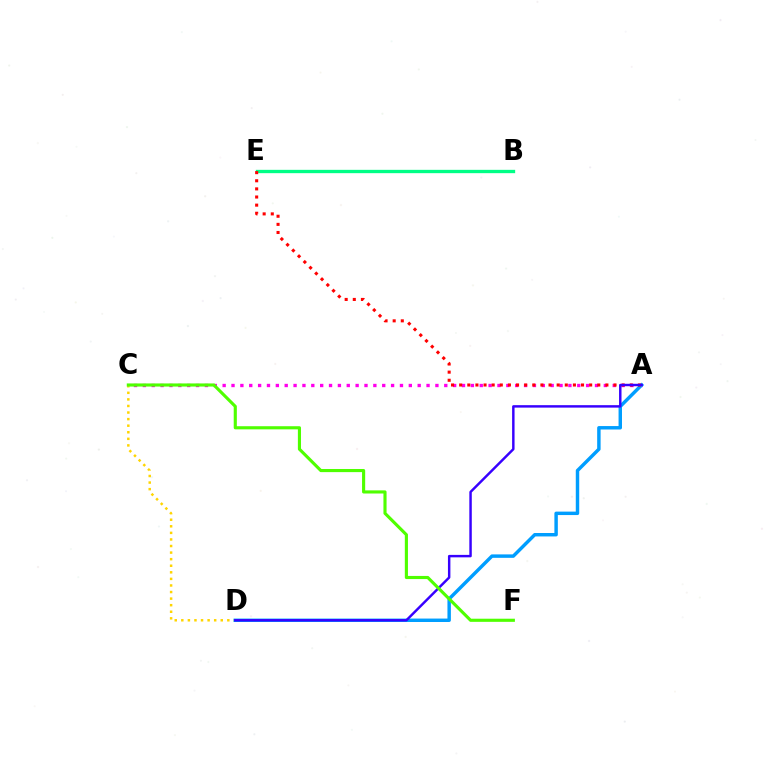{('B', 'E'): [{'color': '#00ff86', 'line_style': 'solid', 'thickness': 2.4}], ('A', 'C'): [{'color': '#ff00ed', 'line_style': 'dotted', 'thickness': 2.41}], ('C', 'D'): [{'color': '#ffd500', 'line_style': 'dotted', 'thickness': 1.79}], ('A', 'D'): [{'color': '#009eff', 'line_style': 'solid', 'thickness': 2.48}, {'color': '#3700ff', 'line_style': 'solid', 'thickness': 1.76}], ('A', 'E'): [{'color': '#ff0000', 'line_style': 'dotted', 'thickness': 2.21}], ('C', 'F'): [{'color': '#4fff00', 'line_style': 'solid', 'thickness': 2.25}]}